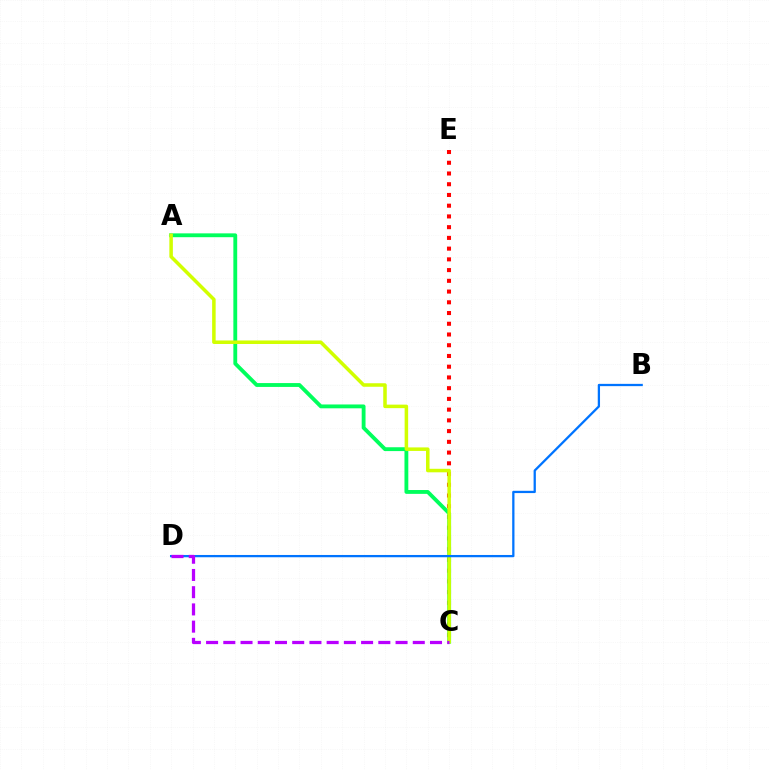{('C', 'E'): [{'color': '#ff0000', 'line_style': 'dotted', 'thickness': 2.92}], ('A', 'C'): [{'color': '#00ff5c', 'line_style': 'solid', 'thickness': 2.76}, {'color': '#d1ff00', 'line_style': 'solid', 'thickness': 2.54}], ('B', 'D'): [{'color': '#0074ff', 'line_style': 'solid', 'thickness': 1.64}], ('C', 'D'): [{'color': '#b900ff', 'line_style': 'dashed', 'thickness': 2.34}]}